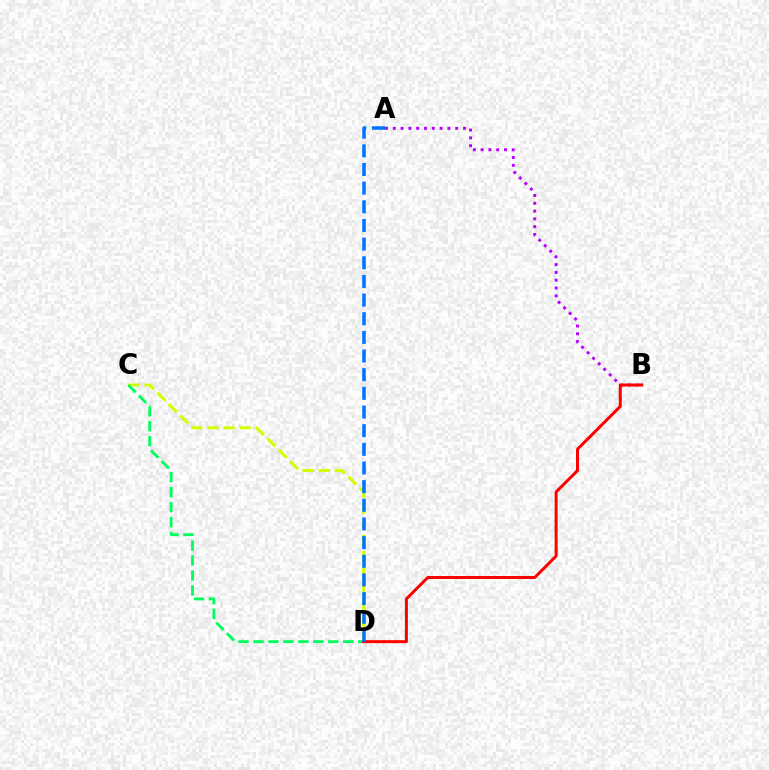{('A', 'B'): [{'color': '#b900ff', 'line_style': 'dotted', 'thickness': 2.12}], ('C', 'D'): [{'color': '#d1ff00', 'line_style': 'dashed', 'thickness': 2.19}, {'color': '#00ff5c', 'line_style': 'dashed', 'thickness': 2.03}], ('B', 'D'): [{'color': '#ff0000', 'line_style': 'solid', 'thickness': 2.15}], ('A', 'D'): [{'color': '#0074ff', 'line_style': 'dashed', 'thickness': 2.53}]}